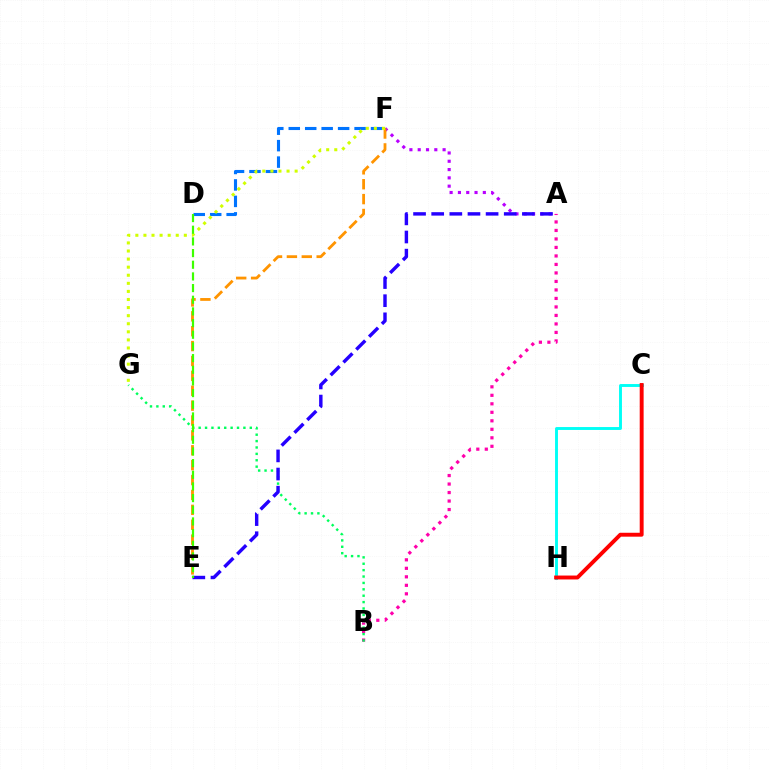{('D', 'F'): [{'color': '#0074ff', 'line_style': 'dashed', 'thickness': 2.24}], ('C', 'H'): [{'color': '#00fff6', 'line_style': 'solid', 'thickness': 2.09}, {'color': '#ff0000', 'line_style': 'solid', 'thickness': 2.82}], ('A', 'B'): [{'color': '#ff00ac', 'line_style': 'dotted', 'thickness': 2.31}], ('B', 'G'): [{'color': '#00ff5c', 'line_style': 'dotted', 'thickness': 1.74}], ('A', 'F'): [{'color': '#b900ff', 'line_style': 'dotted', 'thickness': 2.26}], ('A', 'E'): [{'color': '#2500ff', 'line_style': 'dashed', 'thickness': 2.46}], ('E', 'F'): [{'color': '#ff9400', 'line_style': 'dashed', 'thickness': 2.02}], ('F', 'G'): [{'color': '#d1ff00', 'line_style': 'dotted', 'thickness': 2.2}], ('D', 'E'): [{'color': '#3dff00', 'line_style': 'dashed', 'thickness': 1.59}]}